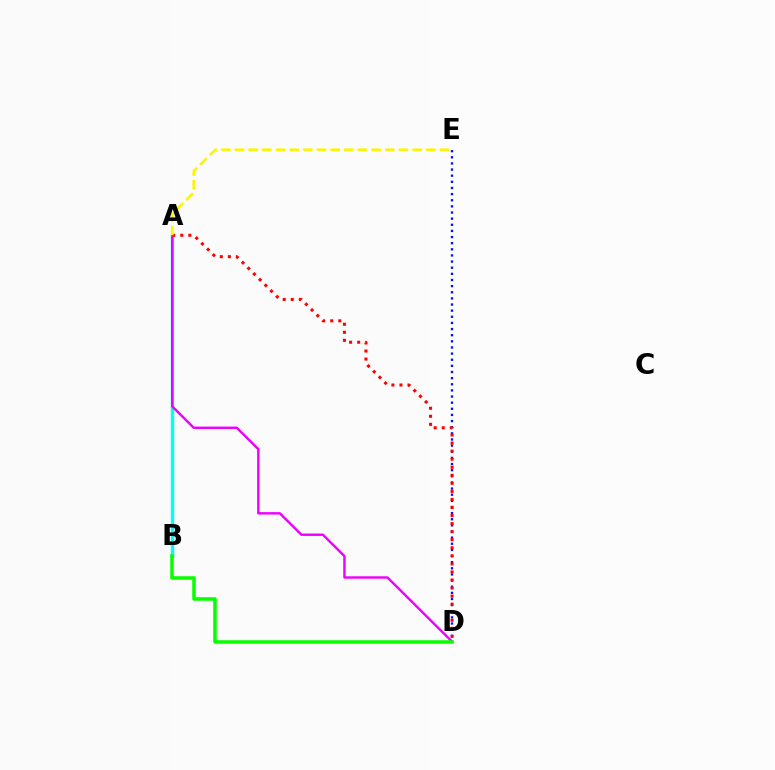{('A', 'B'): [{'color': '#00fff6', 'line_style': 'solid', 'thickness': 2.45}], ('D', 'E'): [{'color': '#0010ff', 'line_style': 'dotted', 'thickness': 1.67}], ('A', 'D'): [{'color': '#ee00ff', 'line_style': 'solid', 'thickness': 1.74}, {'color': '#ff0000', 'line_style': 'dotted', 'thickness': 2.19}], ('B', 'D'): [{'color': '#08ff00', 'line_style': 'solid', 'thickness': 2.54}], ('A', 'E'): [{'color': '#fcf500', 'line_style': 'dashed', 'thickness': 1.86}]}